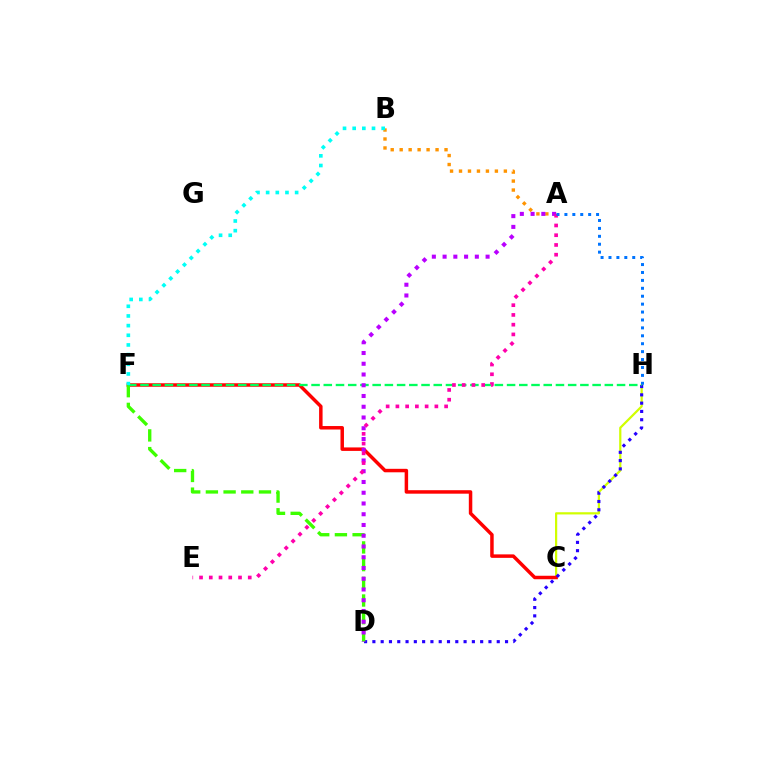{('C', 'H'): [{'color': '#d1ff00', 'line_style': 'solid', 'thickness': 1.6}], ('A', 'B'): [{'color': '#ff9400', 'line_style': 'dotted', 'thickness': 2.44}], ('C', 'F'): [{'color': '#ff0000', 'line_style': 'solid', 'thickness': 2.51}], ('D', 'H'): [{'color': '#2500ff', 'line_style': 'dotted', 'thickness': 2.25}], ('D', 'F'): [{'color': '#3dff00', 'line_style': 'dashed', 'thickness': 2.4}], ('F', 'H'): [{'color': '#00ff5c', 'line_style': 'dashed', 'thickness': 1.66}], ('A', 'D'): [{'color': '#b900ff', 'line_style': 'dotted', 'thickness': 2.92}], ('A', 'E'): [{'color': '#ff00ac', 'line_style': 'dotted', 'thickness': 2.65}], ('A', 'H'): [{'color': '#0074ff', 'line_style': 'dotted', 'thickness': 2.15}], ('B', 'F'): [{'color': '#00fff6', 'line_style': 'dotted', 'thickness': 2.63}]}